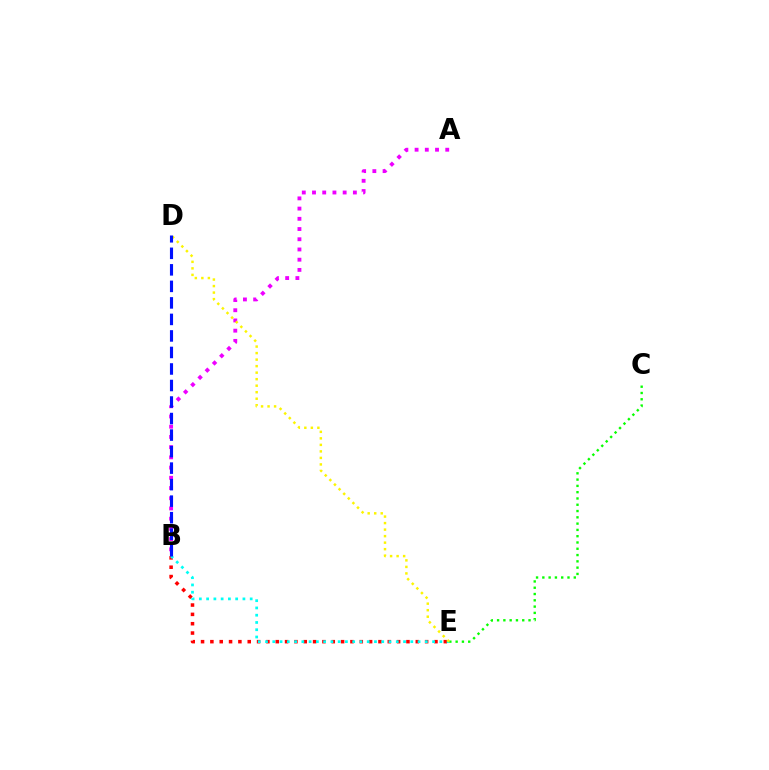{('C', 'E'): [{'color': '#08ff00', 'line_style': 'dotted', 'thickness': 1.71}], ('B', 'E'): [{'color': '#ff0000', 'line_style': 'dotted', 'thickness': 2.54}, {'color': '#00fff6', 'line_style': 'dotted', 'thickness': 1.97}], ('A', 'B'): [{'color': '#ee00ff', 'line_style': 'dotted', 'thickness': 2.78}], ('D', 'E'): [{'color': '#fcf500', 'line_style': 'dotted', 'thickness': 1.77}], ('B', 'D'): [{'color': '#0010ff', 'line_style': 'dashed', 'thickness': 2.24}]}